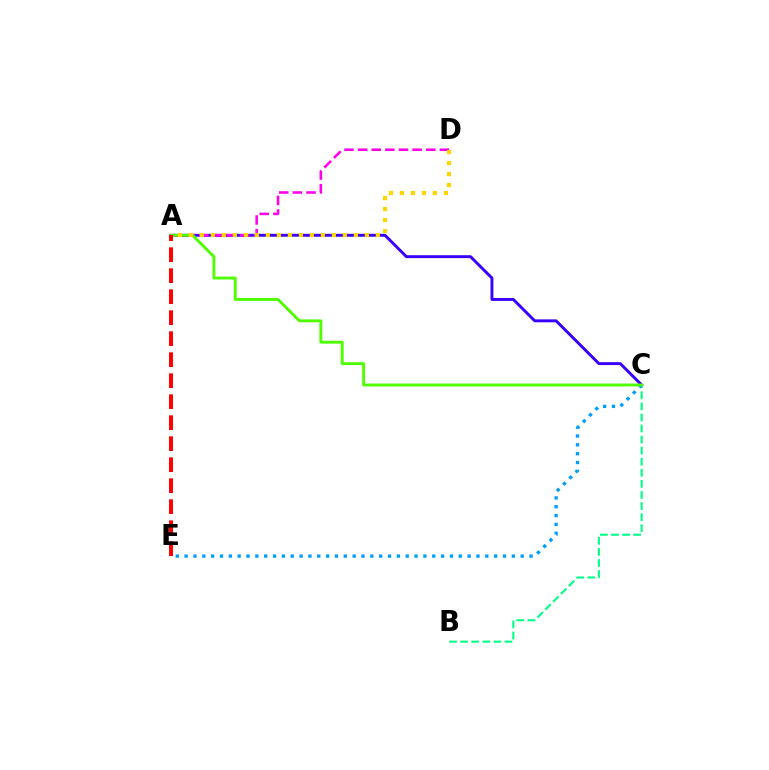{('A', 'C'): [{'color': '#3700ff', 'line_style': 'solid', 'thickness': 2.1}, {'color': '#4fff00', 'line_style': 'solid', 'thickness': 2.07}], ('B', 'C'): [{'color': '#00ff86', 'line_style': 'dashed', 'thickness': 1.51}], ('C', 'E'): [{'color': '#009eff', 'line_style': 'dotted', 'thickness': 2.4}], ('A', 'D'): [{'color': '#ff00ed', 'line_style': 'dashed', 'thickness': 1.85}, {'color': '#ffd500', 'line_style': 'dotted', 'thickness': 2.99}], ('A', 'E'): [{'color': '#ff0000', 'line_style': 'dashed', 'thickness': 2.85}]}